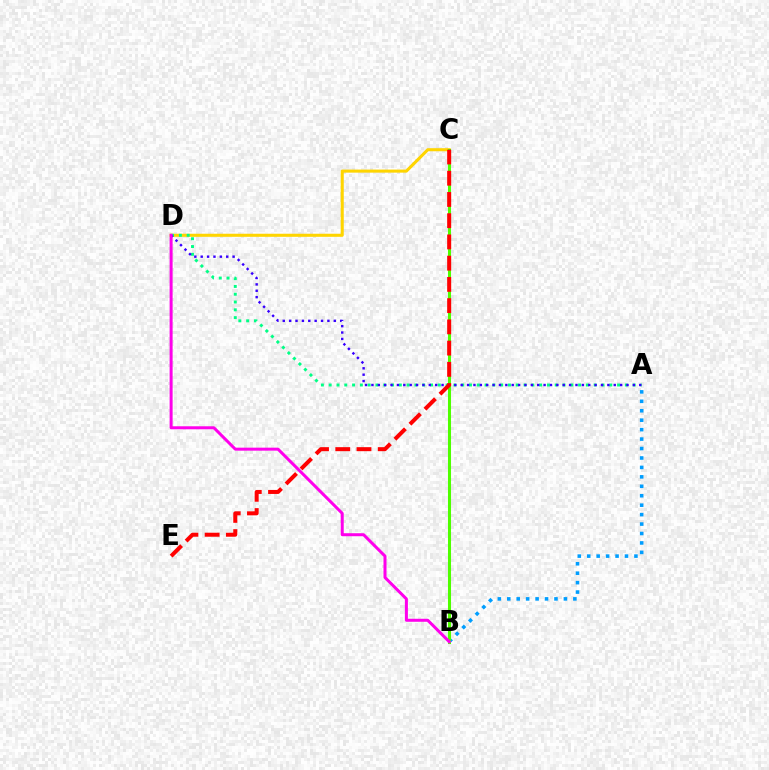{('C', 'D'): [{'color': '#ffd500', 'line_style': 'solid', 'thickness': 2.21}], ('A', 'B'): [{'color': '#009eff', 'line_style': 'dotted', 'thickness': 2.57}], ('A', 'D'): [{'color': '#00ff86', 'line_style': 'dotted', 'thickness': 2.12}, {'color': '#3700ff', 'line_style': 'dotted', 'thickness': 1.73}], ('B', 'C'): [{'color': '#4fff00', 'line_style': 'solid', 'thickness': 2.19}], ('C', 'E'): [{'color': '#ff0000', 'line_style': 'dashed', 'thickness': 2.88}], ('B', 'D'): [{'color': '#ff00ed', 'line_style': 'solid', 'thickness': 2.17}]}